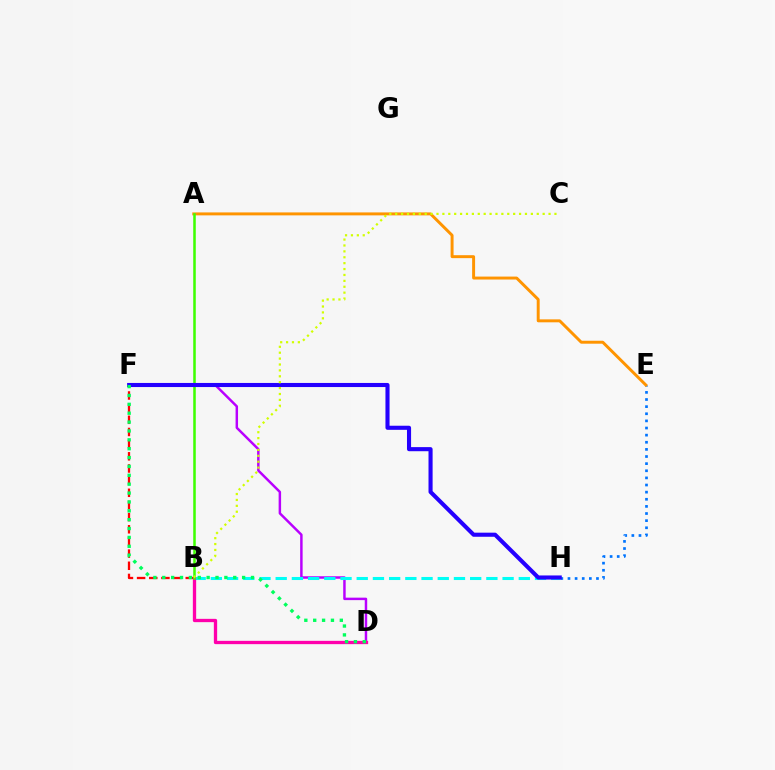{('D', 'F'): [{'color': '#b900ff', 'line_style': 'solid', 'thickness': 1.78}, {'color': '#00ff5c', 'line_style': 'dotted', 'thickness': 2.41}], ('E', 'H'): [{'color': '#0074ff', 'line_style': 'dotted', 'thickness': 1.94}], ('A', 'E'): [{'color': '#ff9400', 'line_style': 'solid', 'thickness': 2.12}], ('B', 'H'): [{'color': '#00fff6', 'line_style': 'dashed', 'thickness': 2.2}], ('B', 'F'): [{'color': '#ff0000', 'line_style': 'dashed', 'thickness': 1.65}], ('B', 'D'): [{'color': '#ff00ac', 'line_style': 'solid', 'thickness': 2.38}], ('A', 'B'): [{'color': '#3dff00', 'line_style': 'solid', 'thickness': 1.82}], ('F', 'H'): [{'color': '#2500ff', 'line_style': 'solid', 'thickness': 2.95}], ('B', 'C'): [{'color': '#d1ff00', 'line_style': 'dotted', 'thickness': 1.6}]}